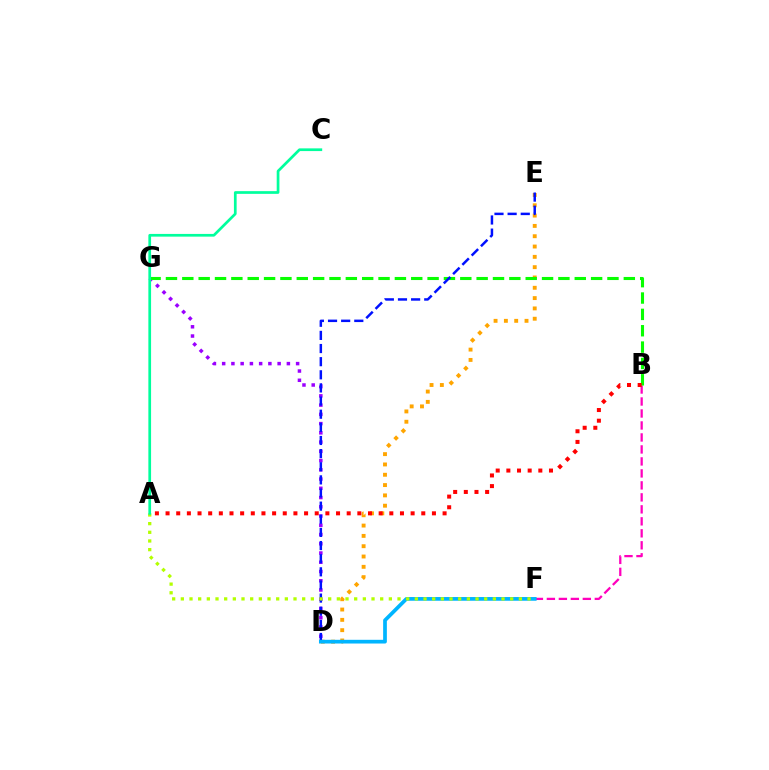{('D', 'G'): [{'color': '#9b00ff', 'line_style': 'dotted', 'thickness': 2.51}], ('D', 'E'): [{'color': '#ffa500', 'line_style': 'dotted', 'thickness': 2.8}, {'color': '#0010ff', 'line_style': 'dashed', 'thickness': 1.78}], ('B', 'F'): [{'color': '#ff00bd', 'line_style': 'dashed', 'thickness': 1.63}], ('B', 'G'): [{'color': '#08ff00', 'line_style': 'dashed', 'thickness': 2.22}], ('D', 'F'): [{'color': '#00b5ff', 'line_style': 'solid', 'thickness': 2.68}], ('A', 'B'): [{'color': '#ff0000', 'line_style': 'dotted', 'thickness': 2.89}], ('A', 'F'): [{'color': '#b3ff00', 'line_style': 'dotted', 'thickness': 2.35}], ('A', 'C'): [{'color': '#00ff9d', 'line_style': 'solid', 'thickness': 1.95}]}